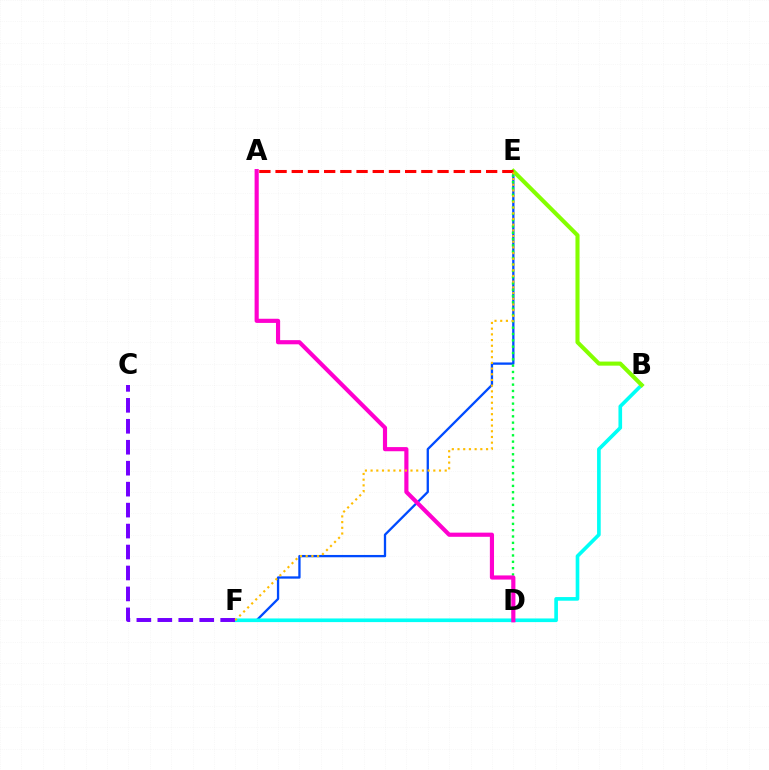{('E', 'F'): [{'color': '#004bff', 'line_style': 'solid', 'thickness': 1.66}, {'color': '#ffbd00', 'line_style': 'dotted', 'thickness': 1.55}], ('D', 'E'): [{'color': '#00ff39', 'line_style': 'dotted', 'thickness': 1.72}], ('B', 'F'): [{'color': '#00fff6', 'line_style': 'solid', 'thickness': 2.63}], ('B', 'E'): [{'color': '#84ff00', 'line_style': 'solid', 'thickness': 2.94}], ('A', 'E'): [{'color': '#ff0000', 'line_style': 'dashed', 'thickness': 2.2}], ('A', 'D'): [{'color': '#ff00cf', 'line_style': 'solid', 'thickness': 2.99}], ('C', 'F'): [{'color': '#7200ff', 'line_style': 'dashed', 'thickness': 2.85}]}